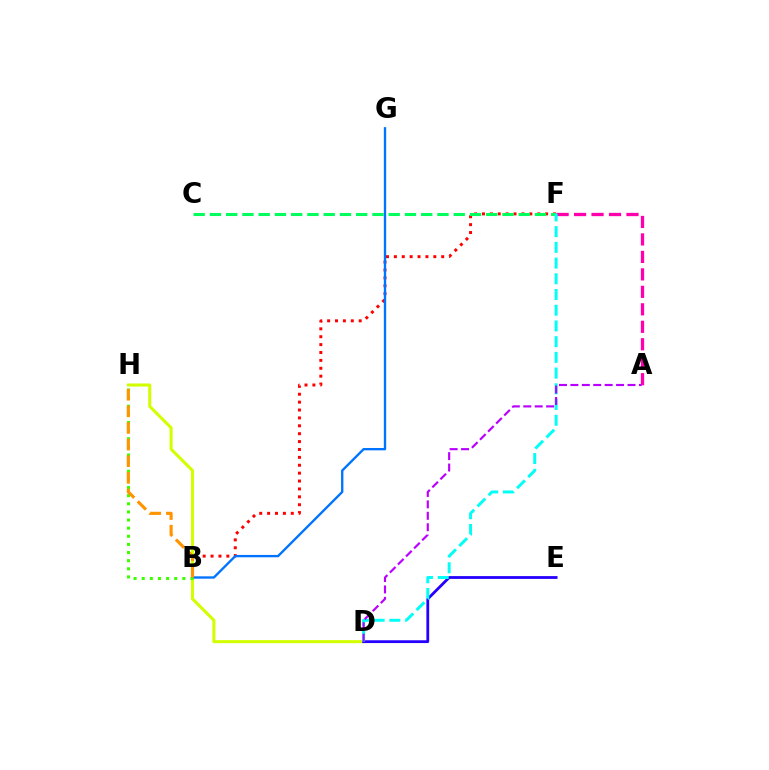{('B', 'F'): [{'color': '#ff0000', 'line_style': 'dotted', 'thickness': 2.14}], ('D', 'H'): [{'color': '#d1ff00', 'line_style': 'solid', 'thickness': 2.19}], ('D', 'E'): [{'color': '#2500ff', 'line_style': 'solid', 'thickness': 2.01}], ('C', 'F'): [{'color': '#00ff5c', 'line_style': 'dashed', 'thickness': 2.21}], ('B', 'G'): [{'color': '#0074ff', 'line_style': 'solid', 'thickness': 1.69}], ('B', 'H'): [{'color': '#3dff00', 'line_style': 'dotted', 'thickness': 2.21}, {'color': '#ff9400', 'line_style': 'dashed', 'thickness': 2.26}], ('A', 'F'): [{'color': '#ff00ac', 'line_style': 'dashed', 'thickness': 2.37}], ('D', 'F'): [{'color': '#00fff6', 'line_style': 'dashed', 'thickness': 2.14}], ('A', 'D'): [{'color': '#b900ff', 'line_style': 'dashed', 'thickness': 1.55}]}